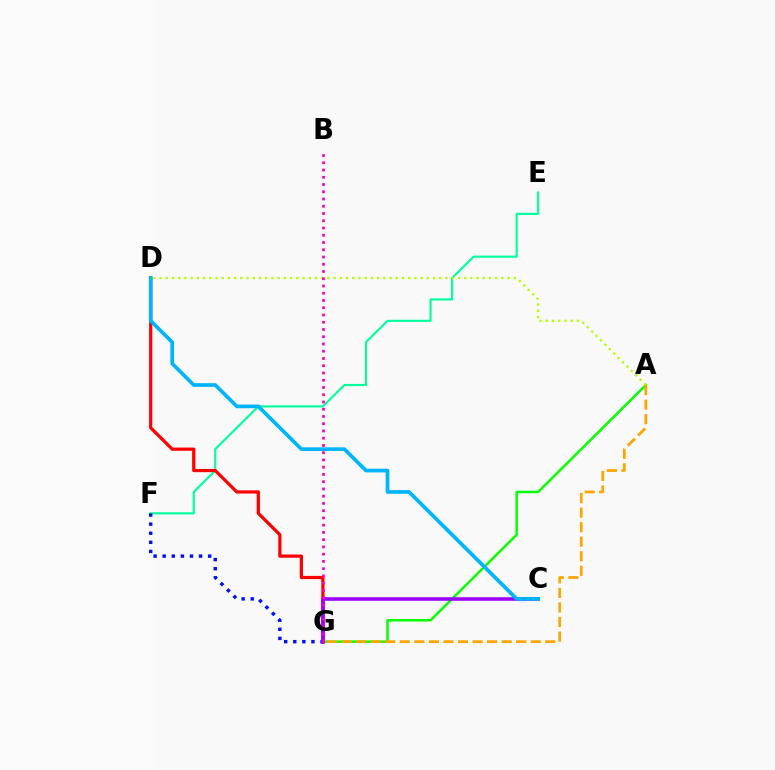{('A', 'G'): [{'color': '#08ff00', 'line_style': 'solid', 'thickness': 1.79}, {'color': '#ffa500', 'line_style': 'dashed', 'thickness': 1.98}], ('E', 'F'): [{'color': '#00ff9d', 'line_style': 'solid', 'thickness': 1.53}], ('D', 'G'): [{'color': '#ff0000', 'line_style': 'solid', 'thickness': 2.32}], ('F', 'G'): [{'color': '#0010ff', 'line_style': 'dotted', 'thickness': 2.47}], ('A', 'D'): [{'color': '#b3ff00', 'line_style': 'dotted', 'thickness': 1.69}], ('C', 'G'): [{'color': '#9b00ff', 'line_style': 'solid', 'thickness': 2.58}], ('C', 'D'): [{'color': '#00b5ff', 'line_style': 'solid', 'thickness': 2.66}], ('B', 'G'): [{'color': '#ff00bd', 'line_style': 'dotted', 'thickness': 1.97}]}